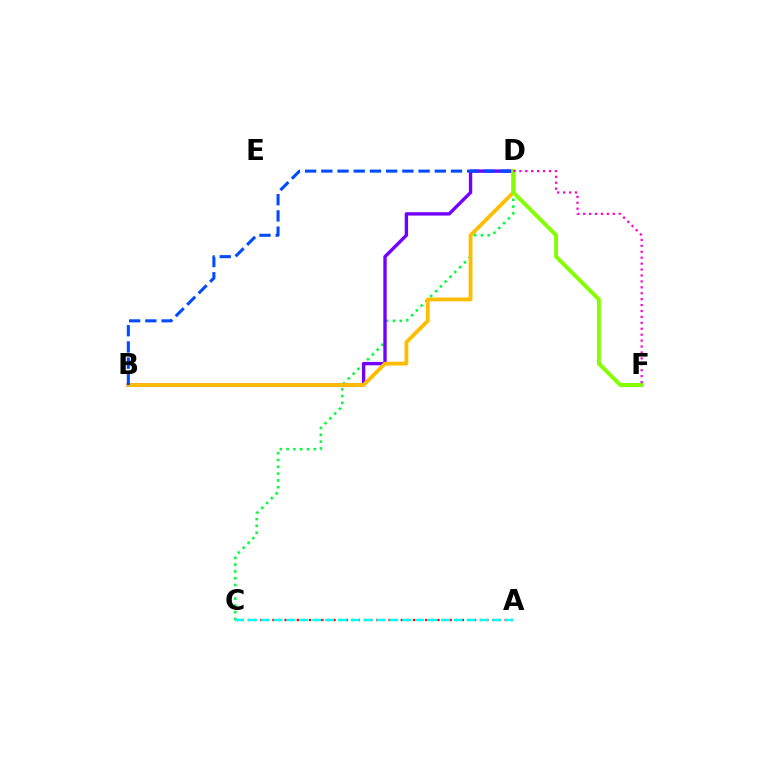{('A', 'C'): [{'color': '#ff0000', 'line_style': 'dotted', 'thickness': 1.66}, {'color': '#00fff6', 'line_style': 'dashed', 'thickness': 1.75}], ('C', 'D'): [{'color': '#00ff39', 'line_style': 'dotted', 'thickness': 1.85}], ('B', 'D'): [{'color': '#7200ff', 'line_style': 'solid', 'thickness': 2.42}, {'color': '#ffbd00', 'line_style': 'solid', 'thickness': 2.74}, {'color': '#004bff', 'line_style': 'dashed', 'thickness': 2.2}], ('D', 'F'): [{'color': '#84ff00', 'line_style': 'solid', 'thickness': 2.82}, {'color': '#ff00cf', 'line_style': 'dotted', 'thickness': 1.61}]}